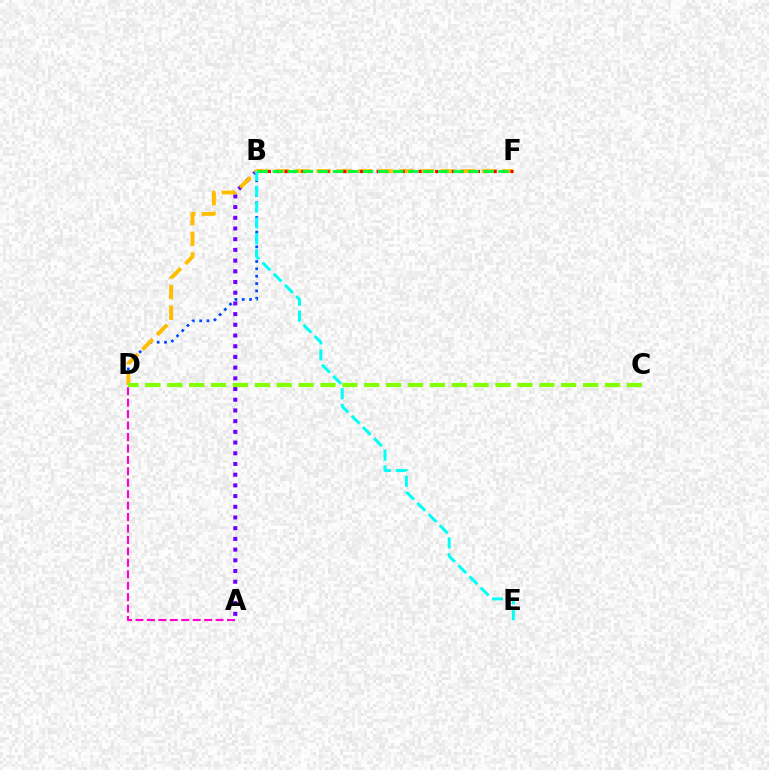{('A', 'B'): [{'color': '#7200ff', 'line_style': 'dotted', 'thickness': 2.91}], ('B', 'D'): [{'color': '#004bff', 'line_style': 'dotted', 'thickness': 1.99}], ('D', 'F'): [{'color': '#ffbd00', 'line_style': 'dashed', 'thickness': 2.81}], ('B', 'E'): [{'color': '#00fff6', 'line_style': 'dashed', 'thickness': 2.15}], ('B', 'F'): [{'color': '#ff0000', 'line_style': 'dotted', 'thickness': 2.27}, {'color': '#00ff39', 'line_style': 'dashed', 'thickness': 2.05}], ('A', 'D'): [{'color': '#ff00cf', 'line_style': 'dashed', 'thickness': 1.55}], ('C', 'D'): [{'color': '#84ff00', 'line_style': 'dashed', 'thickness': 2.97}]}